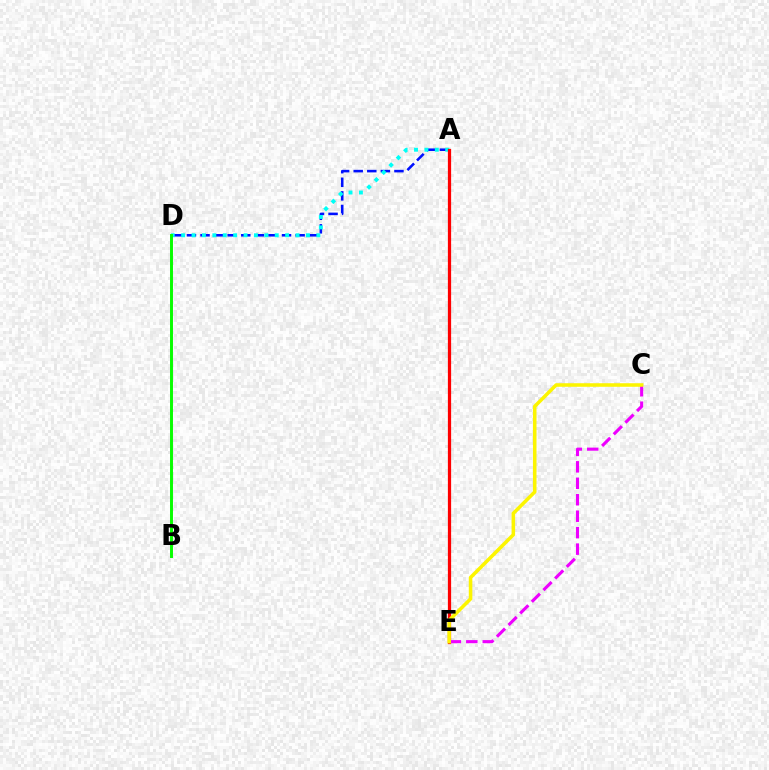{('A', 'D'): [{'color': '#0010ff', 'line_style': 'dashed', 'thickness': 1.85}, {'color': '#00fff6', 'line_style': 'dotted', 'thickness': 2.83}], ('B', 'D'): [{'color': '#08ff00', 'line_style': 'solid', 'thickness': 2.12}], ('A', 'E'): [{'color': '#ff0000', 'line_style': 'solid', 'thickness': 2.33}], ('C', 'E'): [{'color': '#ee00ff', 'line_style': 'dashed', 'thickness': 2.24}, {'color': '#fcf500', 'line_style': 'solid', 'thickness': 2.56}]}